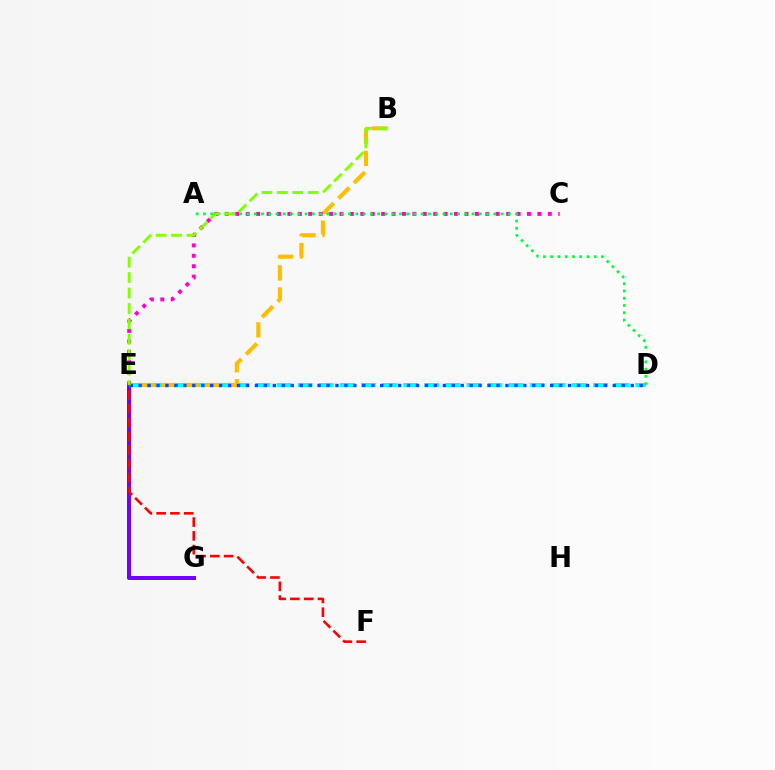{('D', 'E'): [{'color': '#00fff6', 'line_style': 'dashed', 'thickness': 2.87}, {'color': '#004bff', 'line_style': 'dotted', 'thickness': 2.43}], ('E', 'G'): [{'color': '#7200ff', 'line_style': 'solid', 'thickness': 2.88}], ('E', 'F'): [{'color': '#ff0000', 'line_style': 'dashed', 'thickness': 1.87}], ('B', 'E'): [{'color': '#ffbd00', 'line_style': 'dashed', 'thickness': 2.98}, {'color': '#84ff00', 'line_style': 'dashed', 'thickness': 2.1}], ('C', 'E'): [{'color': '#ff00cf', 'line_style': 'dotted', 'thickness': 2.83}], ('A', 'D'): [{'color': '#00ff39', 'line_style': 'dotted', 'thickness': 1.97}]}